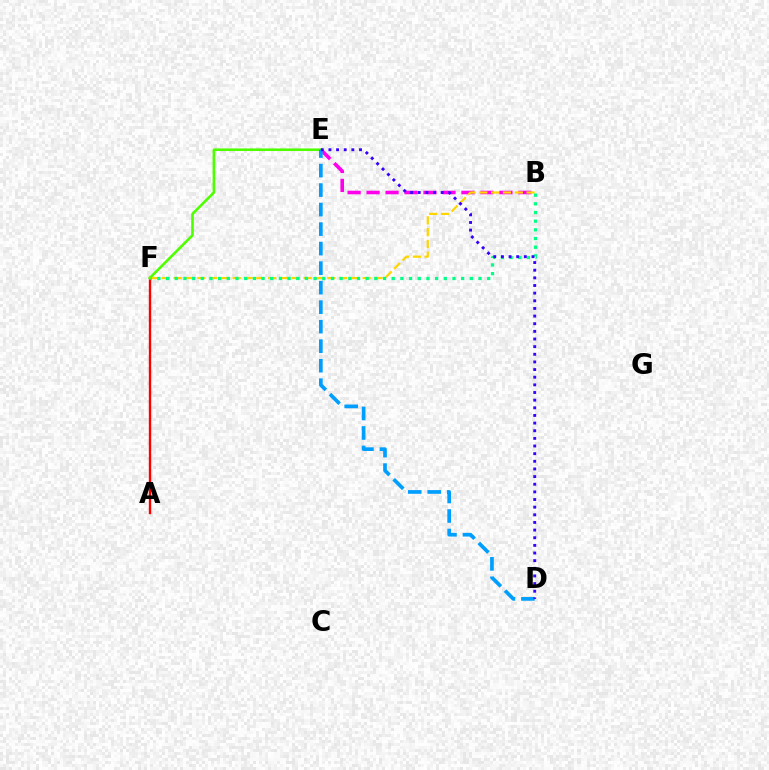{('B', 'E'): [{'color': '#ff00ed', 'line_style': 'dashed', 'thickness': 2.58}], ('A', 'F'): [{'color': '#ff0000', 'line_style': 'solid', 'thickness': 1.7}], ('B', 'F'): [{'color': '#ffd500', 'line_style': 'dashed', 'thickness': 1.6}, {'color': '#00ff86', 'line_style': 'dotted', 'thickness': 2.36}], ('E', 'F'): [{'color': '#4fff00', 'line_style': 'solid', 'thickness': 1.88}], ('D', 'E'): [{'color': '#009eff', 'line_style': 'dashed', 'thickness': 2.65}, {'color': '#3700ff', 'line_style': 'dotted', 'thickness': 2.08}]}